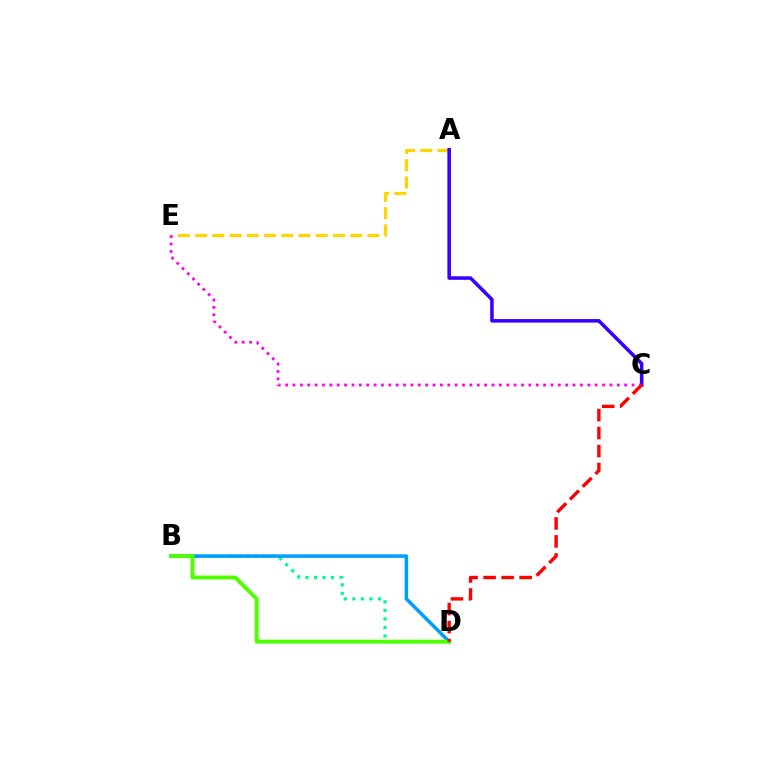{('A', 'E'): [{'color': '#ffd500', 'line_style': 'dashed', 'thickness': 2.34}], ('B', 'D'): [{'color': '#00ff86', 'line_style': 'dotted', 'thickness': 2.32}, {'color': '#009eff', 'line_style': 'solid', 'thickness': 2.54}, {'color': '#4fff00', 'line_style': 'solid', 'thickness': 2.81}], ('A', 'C'): [{'color': '#3700ff', 'line_style': 'solid', 'thickness': 2.55}], ('C', 'E'): [{'color': '#ff00ed', 'line_style': 'dotted', 'thickness': 2.0}], ('C', 'D'): [{'color': '#ff0000', 'line_style': 'dashed', 'thickness': 2.45}]}